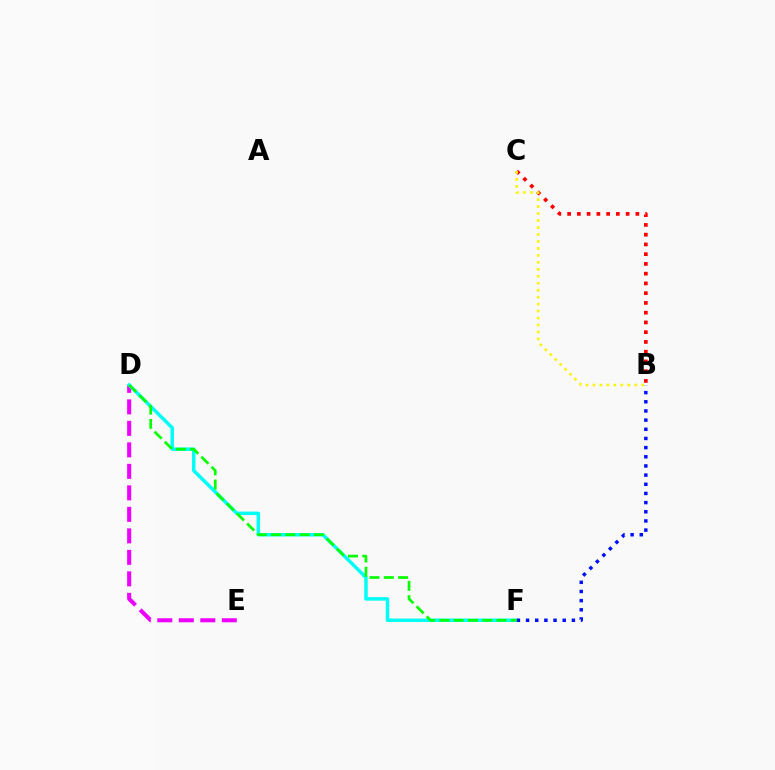{('B', 'C'): [{'color': '#ff0000', 'line_style': 'dotted', 'thickness': 2.65}, {'color': '#fcf500', 'line_style': 'dotted', 'thickness': 1.89}], ('D', 'E'): [{'color': '#ee00ff', 'line_style': 'dashed', 'thickness': 2.92}], ('D', 'F'): [{'color': '#00fff6', 'line_style': 'solid', 'thickness': 2.5}, {'color': '#08ff00', 'line_style': 'dashed', 'thickness': 1.94}], ('B', 'F'): [{'color': '#0010ff', 'line_style': 'dotted', 'thickness': 2.49}]}